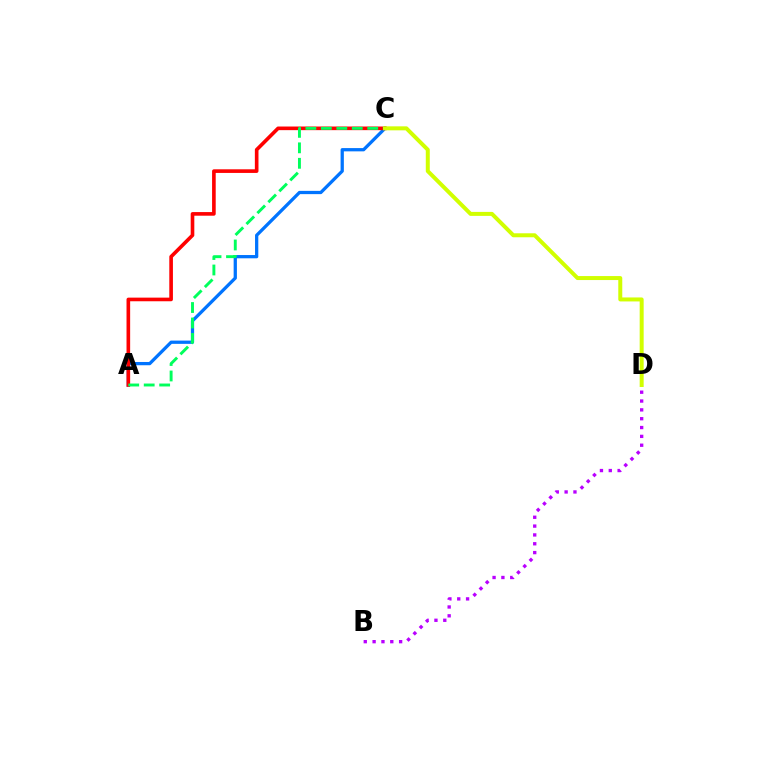{('A', 'C'): [{'color': '#0074ff', 'line_style': 'solid', 'thickness': 2.35}, {'color': '#ff0000', 'line_style': 'solid', 'thickness': 2.61}, {'color': '#00ff5c', 'line_style': 'dashed', 'thickness': 2.1}], ('B', 'D'): [{'color': '#b900ff', 'line_style': 'dotted', 'thickness': 2.4}], ('C', 'D'): [{'color': '#d1ff00', 'line_style': 'solid', 'thickness': 2.87}]}